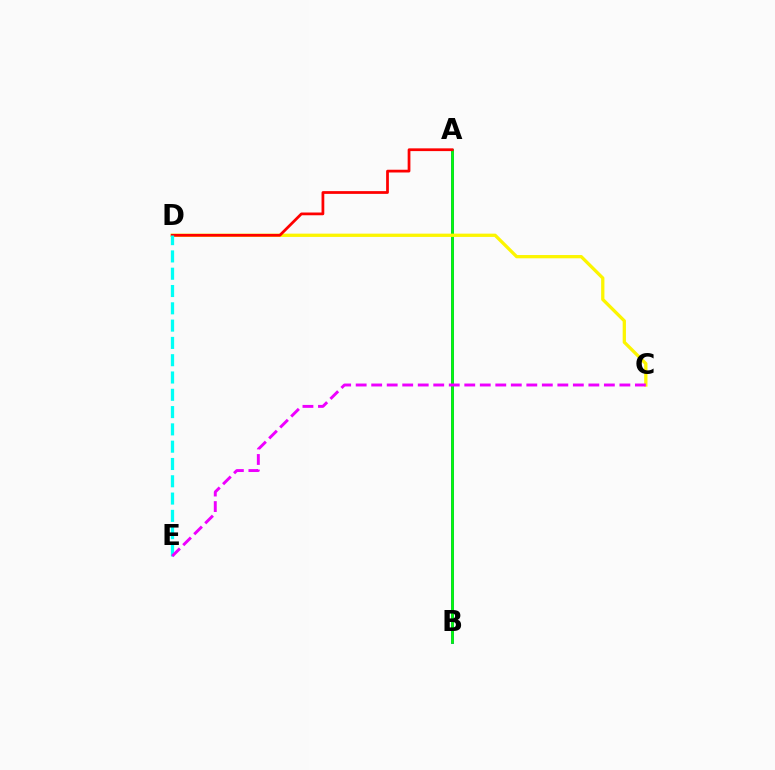{('A', 'B'): [{'color': '#0010ff', 'line_style': 'solid', 'thickness': 1.98}, {'color': '#08ff00', 'line_style': 'solid', 'thickness': 1.9}], ('C', 'D'): [{'color': '#fcf500', 'line_style': 'solid', 'thickness': 2.36}], ('A', 'D'): [{'color': '#ff0000', 'line_style': 'solid', 'thickness': 1.98}], ('D', 'E'): [{'color': '#00fff6', 'line_style': 'dashed', 'thickness': 2.35}], ('C', 'E'): [{'color': '#ee00ff', 'line_style': 'dashed', 'thickness': 2.11}]}